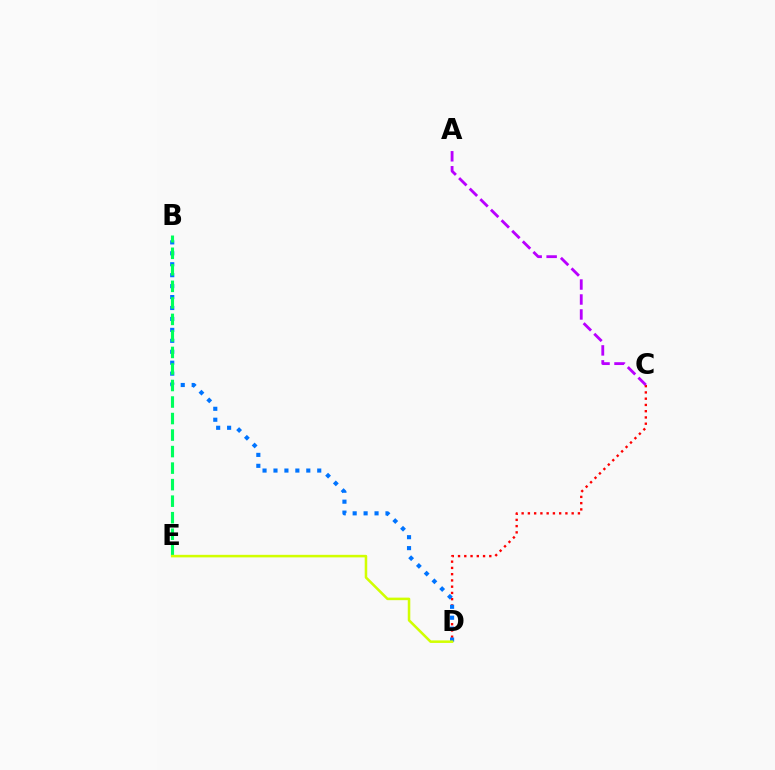{('C', 'D'): [{'color': '#ff0000', 'line_style': 'dotted', 'thickness': 1.7}], ('B', 'D'): [{'color': '#0074ff', 'line_style': 'dotted', 'thickness': 2.97}], ('A', 'C'): [{'color': '#b900ff', 'line_style': 'dashed', 'thickness': 2.03}], ('B', 'E'): [{'color': '#00ff5c', 'line_style': 'dashed', 'thickness': 2.24}], ('D', 'E'): [{'color': '#d1ff00', 'line_style': 'solid', 'thickness': 1.83}]}